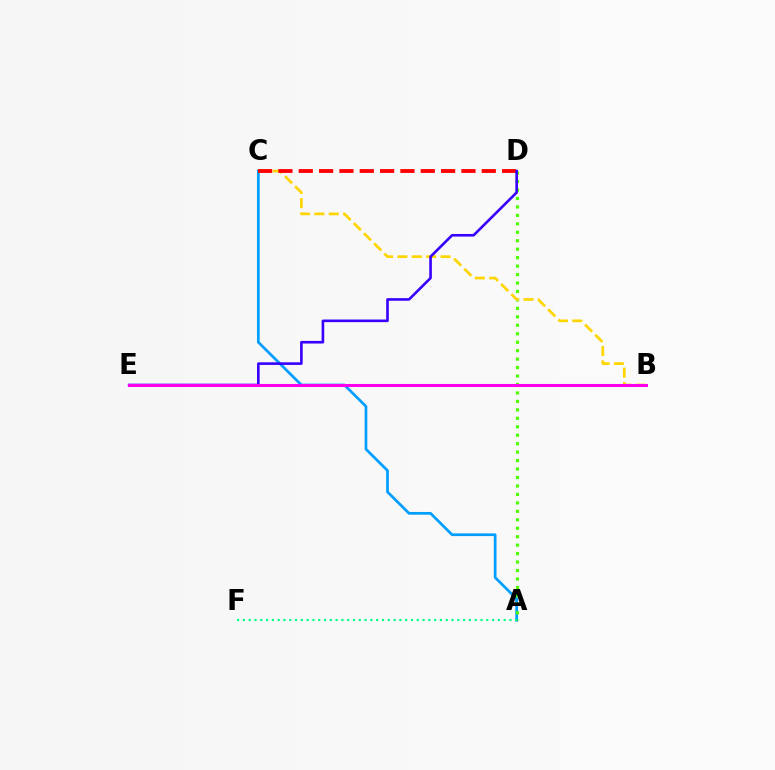{('A', 'C'): [{'color': '#009eff', 'line_style': 'solid', 'thickness': 1.96}], ('A', 'D'): [{'color': '#4fff00', 'line_style': 'dotted', 'thickness': 2.3}], ('B', 'C'): [{'color': '#ffd500', 'line_style': 'dashed', 'thickness': 1.95}], ('C', 'D'): [{'color': '#ff0000', 'line_style': 'dashed', 'thickness': 2.76}], ('A', 'F'): [{'color': '#00ff86', 'line_style': 'dotted', 'thickness': 1.57}], ('D', 'E'): [{'color': '#3700ff', 'line_style': 'solid', 'thickness': 1.88}], ('B', 'E'): [{'color': '#ff00ed', 'line_style': 'solid', 'thickness': 2.19}]}